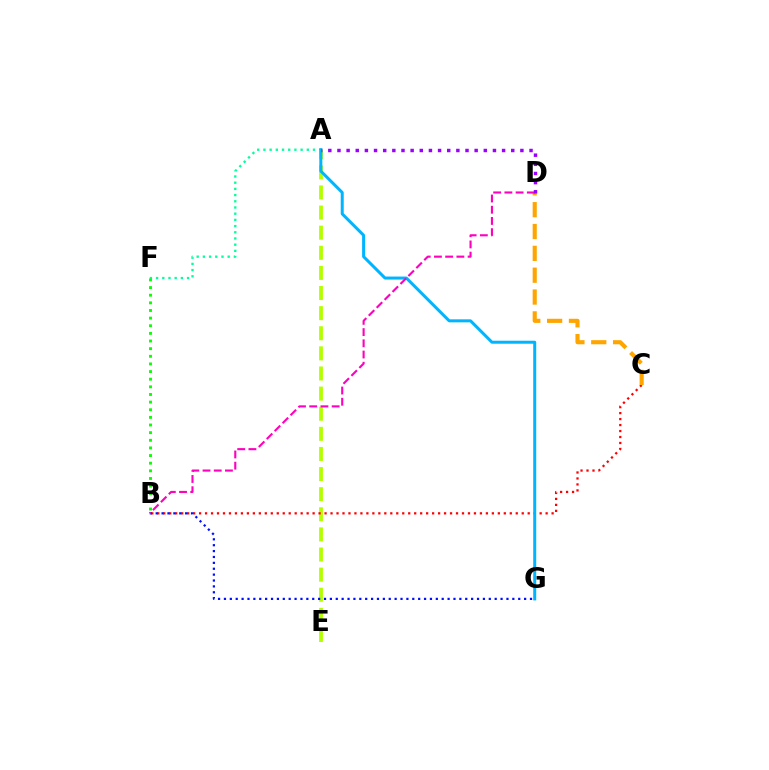{('A', 'F'): [{'color': '#00ff9d', 'line_style': 'dotted', 'thickness': 1.68}], ('A', 'E'): [{'color': '#b3ff00', 'line_style': 'dashed', 'thickness': 2.73}], ('B', 'C'): [{'color': '#ff0000', 'line_style': 'dotted', 'thickness': 1.62}], ('B', 'F'): [{'color': '#08ff00', 'line_style': 'dotted', 'thickness': 2.07}], ('C', 'D'): [{'color': '#ffa500', 'line_style': 'dashed', 'thickness': 2.97}], ('A', 'G'): [{'color': '#00b5ff', 'line_style': 'solid', 'thickness': 2.17}], ('B', 'G'): [{'color': '#0010ff', 'line_style': 'dotted', 'thickness': 1.6}], ('B', 'D'): [{'color': '#ff00bd', 'line_style': 'dashed', 'thickness': 1.52}], ('A', 'D'): [{'color': '#9b00ff', 'line_style': 'dotted', 'thickness': 2.49}]}